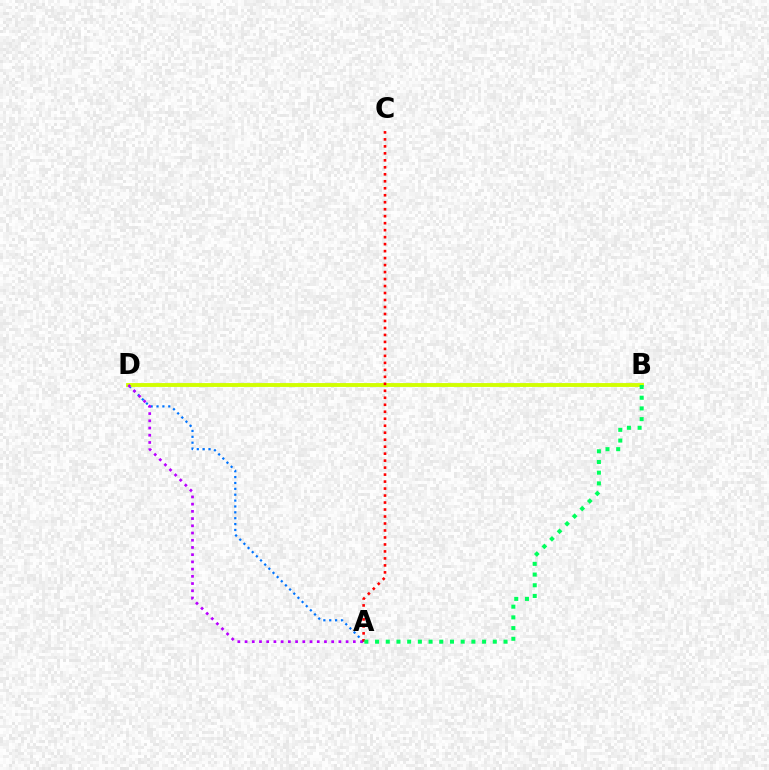{('A', 'D'): [{'color': '#0074ff', 'line_style': 'dotted', 'thickness': 1.6}, {'color': '#b900ff', 'line_style': 'dotted', 'thickness': 1.96}], ('B', 'D'): [{'color': '#d1ff00', 'line_style': 'solid', 'thickness': 2.78}], ('A', 'C'): [{'color': '#ff0000', 'line_style': 'dotted', 'thickness': 1.9}], ('A', 'B'): [{'color': '#00ff5c', 'line_style': 'dotted', 'thickness': 2.91}]}